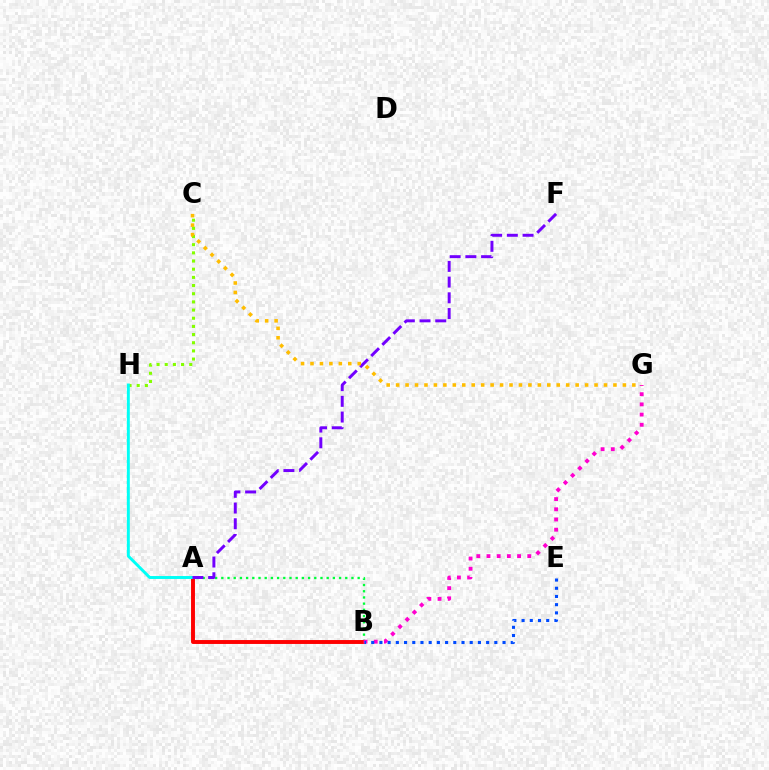{('A', 'B'): [{'color': '#00ff39', 'line_style': 'dotted', 'thickness': 1.68}, {'color': '#ff0000', 'line_style': 'solid', 'thickness': 2.82}], ('C', 'H'): [{'color': '#84ff00', 'line_style': 'dotted', 'thickness': 2.22}], ('B', 'G'): [{'color': '#ff00cf', 'line_style': 'dotted', 'thickness': 2.77}], ('A', 'H'): [{'color': '#00fff6', 'line_style': 'solid', 'thickness': 2.12}], ('B', 'E'): [{'color': '#004bff', 'line_style': 'dotted', 'thickness': 2.23}], ('A', 'F'): [{'color': '#7200ff', 'line_style': 'dashed', 'thickness': 2.13}], ('C', 'G'): [{'color': '#ffbd00', 'line_style': 'dotted', 'thickness': 2.57}]}